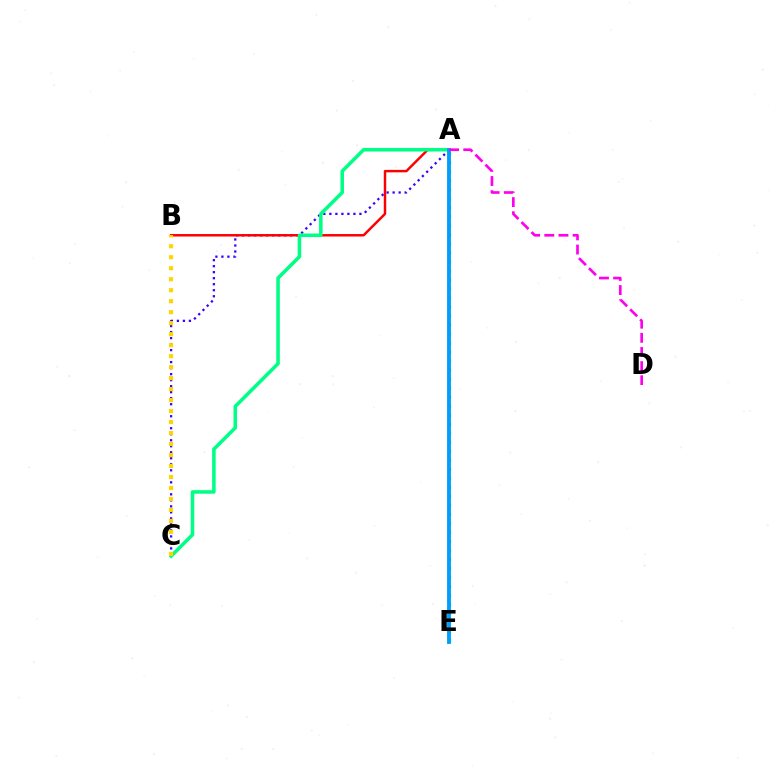{('A', 'C'): [{'color': '#3700ff', 'line_style': 'dotted', 'thickness': 1.63}, {'color': '#00ff86', 'line_style': 'solid', 'thickness': 2.55}], ('A', 'B'): [{'color': '#ff0000', 'line_style': 'solid', 'thickness': 1.78}], ('A', 'E'): [{'color': '#4fff00', 'line_style': 'dotted', 'thickness': 2.45}, {'color': '#009eff', 'line_style': 'solid', 'thickness': 2.78}], ('B', 'C'): [{'color': '#ffd500', 'line_style': 'dotted', 'thickness': 2.99}], ('A', 'D'): [{'color': '#ff00ed', 'line_style': 'dashed', 'thickness': 1.92}]}